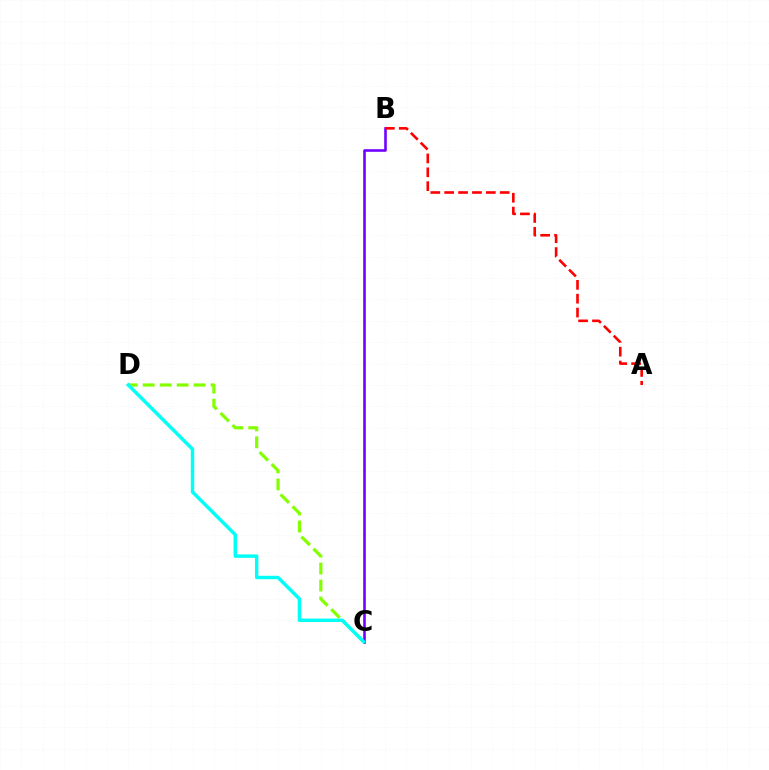{('C', 'D'): [{'color': '#84ff00', 'line_style': 'dashed', 'thickness': 2.31}, {'color': '#00fff6', 'line_style': 'solid', 'thickness': 2.47}], ('B', 'C'): [{'color': '#7200ff', 'line_style': 'solid', 'thickness': 1.87}], ('A', 'B'): [{'color': '#ff0000', 'line_style': 'dashed', 'thickness': 1.88}]}